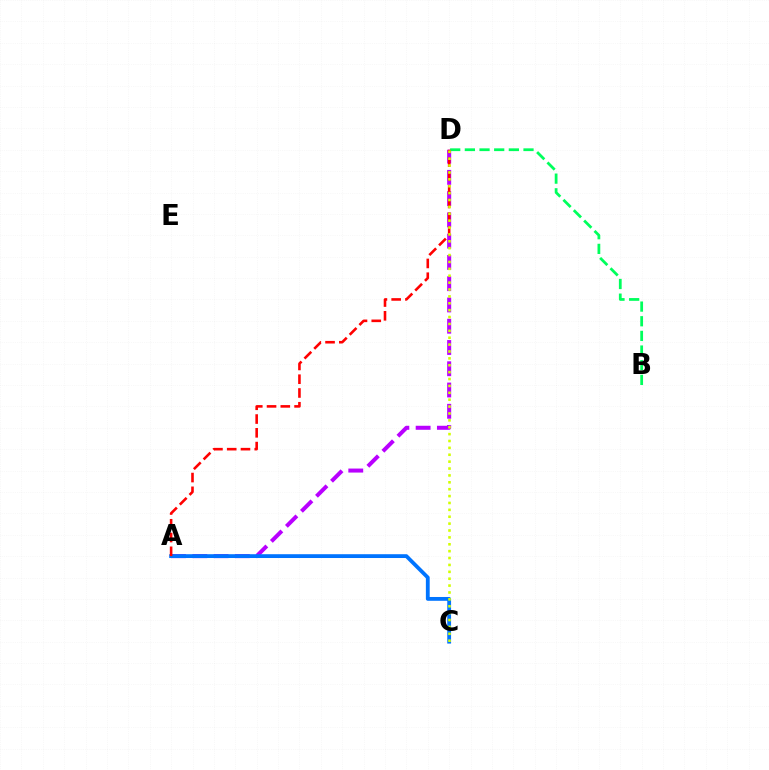{('A', 'D'): [{'color': '#b900ff', 'line_style': 'dashed', 'thickness': 2.89}, {'color': '#ff0000', 'line_style': 'dashed', 'thickness': 1.87}], ('A', 'C'): [{'color': '#0074ff', 'line_style': 'solid', 'thickness': 2.74}], ('B', 'D'): [{'color': '#00ff5c', 'line_style': 'dashed', 'thickness': 1.99}], ('C', 'D'): [{'color': '#d1ff00', 'line_style': 'dotted', 'thickness': 1.87}]}